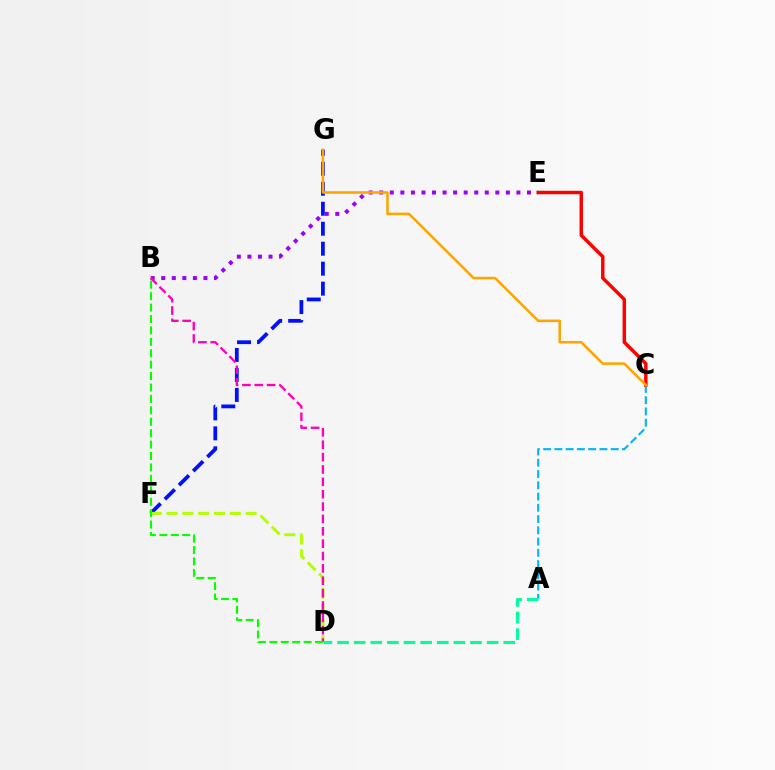{('A', 'C'): [{'color': '#00b5ff', 'line_style': 'dashed', 'thickness': 1.53}], ('C', 'E'): [{'color': '#ff0000', 'line_style': 'solid', 'thickness': 2.48}], ('F', 'G'): [{'color': '#0010ff', 'line_style': 'dashed', 'thickness': 2.71}], ('A', 'D'): [{'color': '#00ff9d', 'line_style': 'dashed', 'thickness': 2.26}], ('D', 'F'): [{'color': '#b3ff00', 'line_style': 'dashed', 'thickness': 2.15}], ('B', 'E'): [{'color': '#9b00ff', 'line_style': 'dotted', 'thickness': 2.87}], ('B', 'D'): [{'color': '#ff00bd', 'line_style': 'dashed', 'thickness': 1.68}, {'color': '#08ff00', 'line_style': 'dashed', 'thickness': 1.55}], ('C', 'G'): [{'color': '#ffa500', 'line_style': 'solid', 'thickness': 1.84}]}